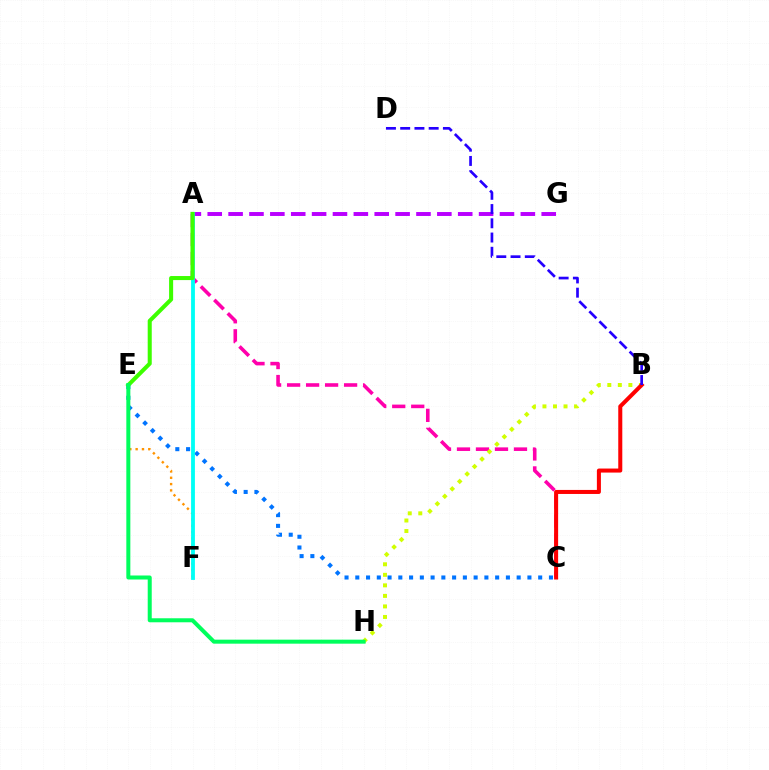{('A', 'C'): [{'color': '#ff00ac', 'line_style': 'dashed', 'thickness': 2.58}], ('C', 'E'): [{'color': '#0074ff', 'line_style': 'dotted', 'thickness': 2.92}], ('A', 'G'): [{'color': '#b900ff', 'line_style': 'dashed', 'thickness': 2.84}], ('E', 'F'): [{'color': '#ff9400', 'line_style': 'dotted', 'thickness': 1.72}], ('B', 'H'): [{'color': '#d1ff00', 'line_style': 'dotted', 'thickness': 2.86}], ('A', 'F'): [{'color': '#00fff6', 'line_style': 'solid', 'thickness': 2.75}], ('B', 'C'): [{'color': '#ff0000', 'line_style': 'solid', 'thickness': 2.9}], ('A', 'E'): [{'color': '#3dff00', 'line_style': 'solid', 'thickness': 2.92}], ('E', 'H'): [{'color': '#00ff5c', 'line_style': 'solid', 'thickness': 2.89}], ('B', 'D'): [{'color': '#2500ff', 'line_style': 'dashed', 'thickness': 1.93}]}